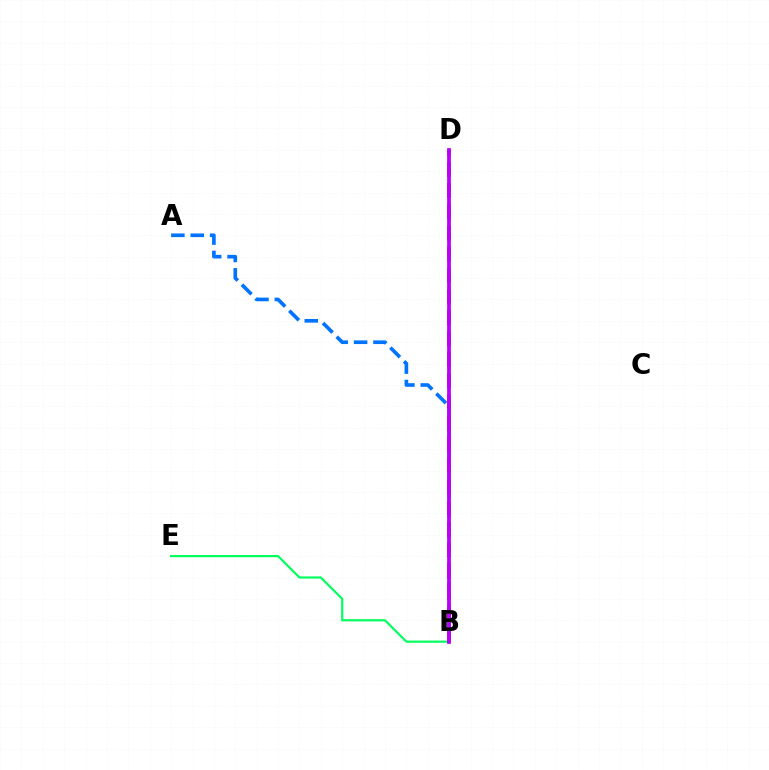{('A', 'B'): [{'color': '#0074ff', 'line_style': 'dashed', 'thickness': 2.63}], ('B', 'E'): [{'color': '#00ff5c', 'line_style': 'solid', 'thickness': 1.56}], ('B', 'D'): [{'color': '#ff0000', 'line_style': 'dashed', 'thickness': 2.87}, {'color': '#d1ff00', 'line_style': 'solid', 'thickness': 1.71}, {'color': '#b900ff', 'line_style': 'solid', 'thickness': 2.69}]}